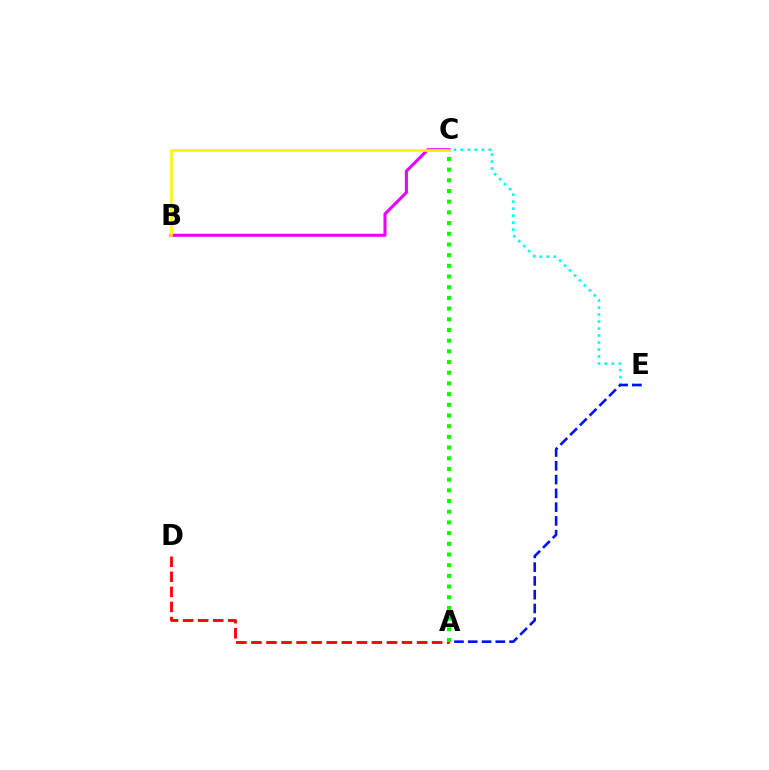{('C', 'E'): [{'color': '#00fff6', 'line_style': 'dotted', 'thickness': 1.9}], ('B', 'C'): [{'color': '#ee00ff', 'line_style': 'solid', 'thickness': 2.21}, {'color': '#fcf500', 'line_style': 'solid', 'thickness': 1.85}], ('A', 'D'): [{'color': '#ff0000', 'line_style': 'dashed', 'thickness': 2.05}], ('A', 'E'): [{'color': '#0010ff', 'line_style': 'dashed', 'thickness': 1.87}], ('A', 'C'): [{'color': '#08ff00', 'line_style': 'dotted', 'thickness': 2.9}]}